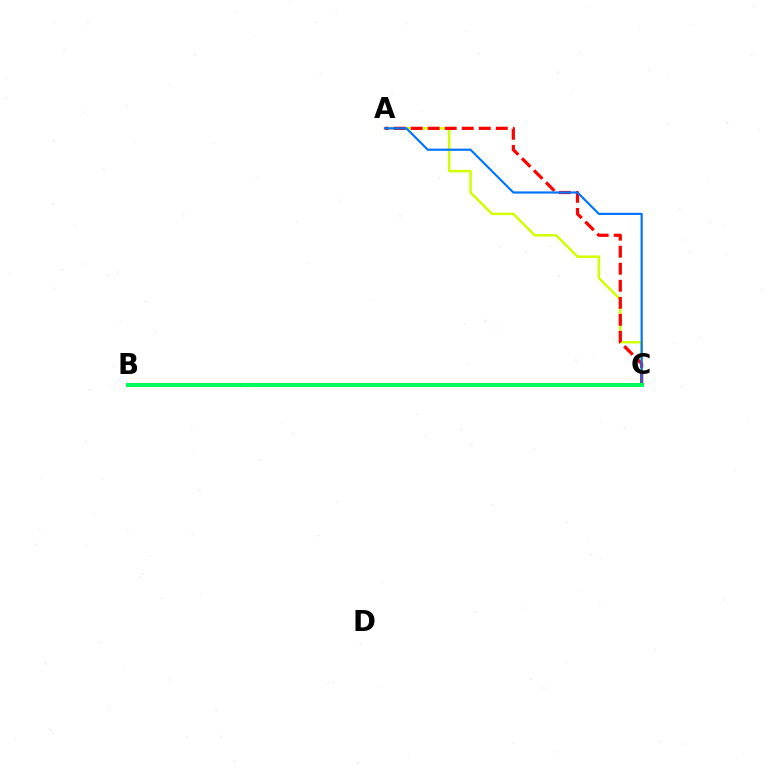{('A', 'C'): [{'color': '#d1ff00', 'line_style': 'solid', 'thickness': 1.8}, {'color': '#ff0000', 'line_style': 'dashed', 'thickness': 2.31}, {'color': '#0074ff', 'line_style': 'solid', 'thickness': 1.57}], ('B', 'C'): [{'color': '#b900ff', 'line_style': 'solid', 'thickness': 2.66}, {'color': '#00ff5c', 'line_style': 'solid', 'thickness': 2.84}]}